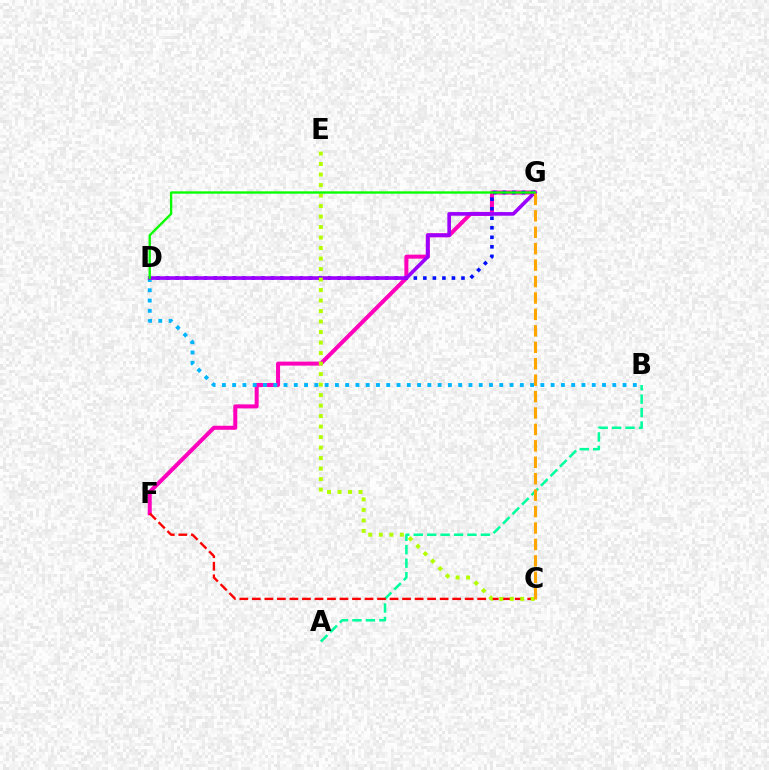{('F', 'G'): [{'color': '#ff00bd', 'line_style': 'solid', 'thickness': 2.89}], ('B', 'D'): [{'color': '#00b5ff', 'line_style': 'dotted', 'thickness': 2.79}], ('D', 'G'): [{'color': '#0010ff', 'line_style': 'dotted', 'thickness': 2.59}, {'color': '#9b00ff', 'line_style': 'solid', 'thickness': 2.62}, {'color': '#08ff00', 'line_style': 'solid', 'thickness': 1.7}], ('A', 'B'): [{'color': '#00ff9d', 'line_style': 'dashed', 'thickness': 1.82}], ('C', 'F'): [{'color': '#ff0000', 'line_style': 'dashed', 'thickness': 1.7}], ('C', 'E'): [{'color': '#b3ff00', 'line_style': 'dotted', 'thickness': 2.85}], ('C', 'G'): [{'color': '#ffa500', 'line_style': 'dashed', 'thickness': 2.23}]}